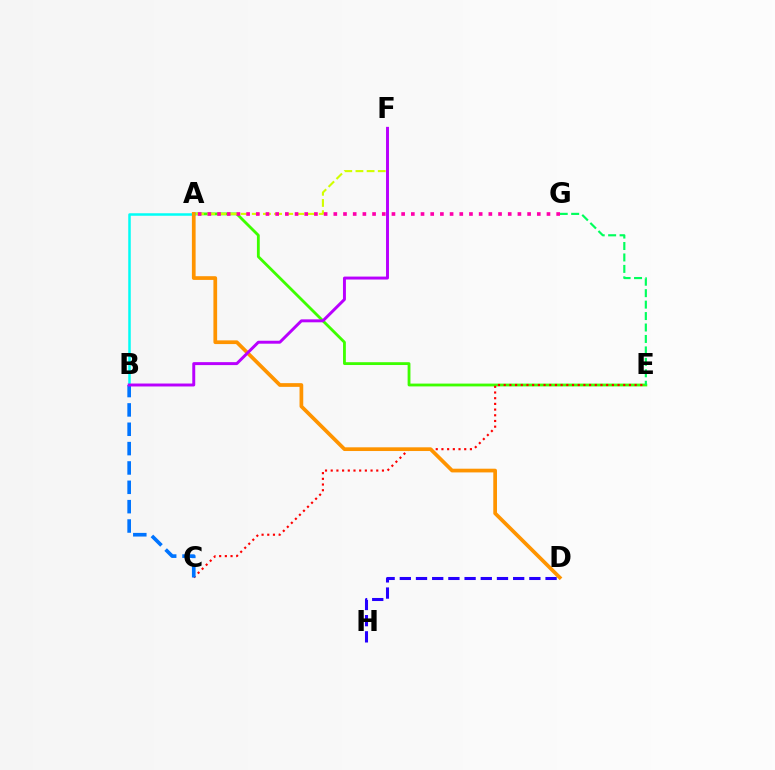{('A', 'E'): [{'color': '#3dff00', 'line_style': 'solid', 'thickness': 2.03}], ('A', 'B'): [{'color': '#00fff6', 'line_style': 'solid', 'thickness': 1.81}], ('C', 'E'): [{'color': '#ff0000', 'line_style': 'dotted', 'thickness': 1.55}], ('E', 'G'): [{'color': '#00ff5c', 'line_style': 'dashed', 'thickness': 1.56}], ('A', 'F'): [{'color': '#d1ff00', 'line_style': 'dashed', 'thickness': 1.52}], ('B', 'C'): [{'color': '#0074ff', 'line_style': 'dashed', 'thickness': 2.63}], ('A', 'G'): [{'color': '#ff00ac', 'line_style': 'dotted', 'thickness': 2.63}], ('D', 'H'): [{'color': '#2500ff', 'line_style': 'dashed', 'thickness': 2.2}], ('A', 'D'): [{'color': '#ff9400', 'line_style': 'solid', 'thickness': 2.67}], ('B', 'F'): [{'color': '#b900ff', 'line_style': 'solid', 'thickness': 2.12}]}